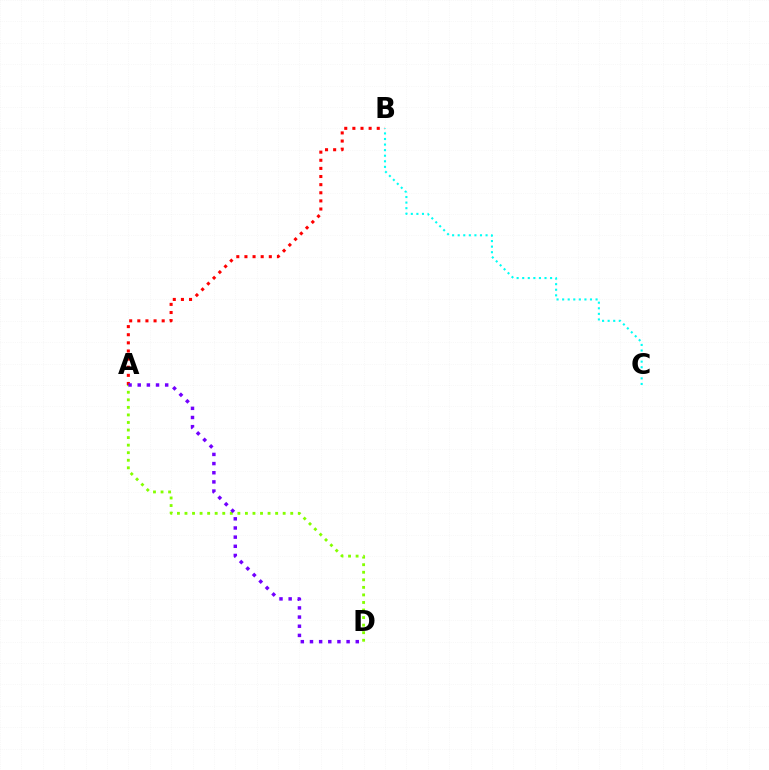{('A', 'B'): [{'color': '#ff0000', 'line_style': 'dotted', 'thickness': 2.21}], ('A', 'D'): [{'color': '#84ff00', 'line_style': 'dotted', 'thickness': 2.05}, {'color': '#7200ff', 'line_style': 'dotted', 'thickness': 2.49}], ('B', 'C'): [{'color': '#00fff6', 'line_style': 'dotted', 'thickness': 1.51}]}